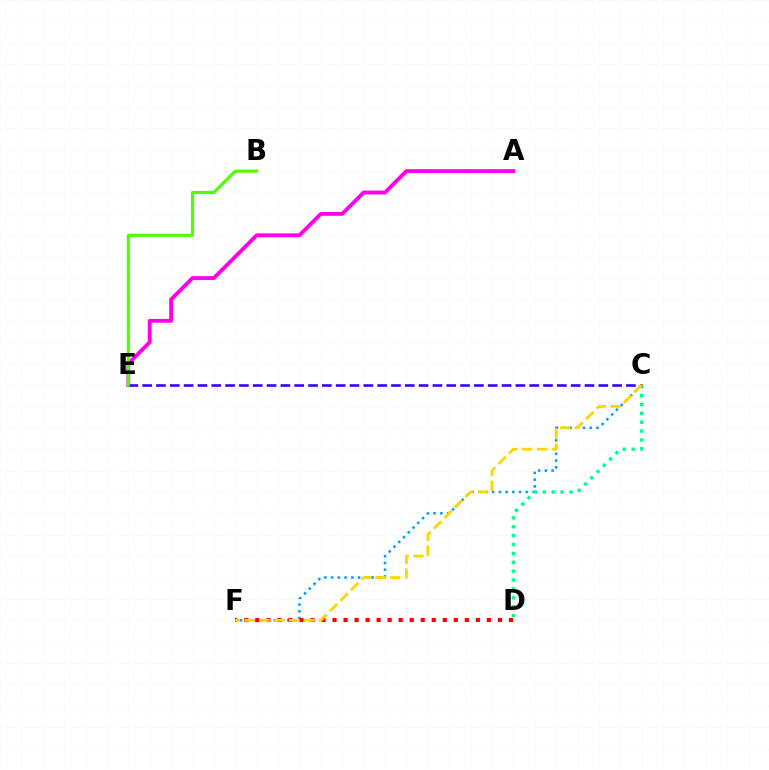{('A', 'E'): [{'color': '#ff00ed', 'line_style': 'solid', 'thickness': 2.77}], ('C', 'F'): [{'color': '#009eff', 'line_style': 'dotted', 'thickness': 1.83}, {'color': '#ffd500', 'line_style': 'dashed', 'thickness': 2.02}], ('D', 'F'): [{'color': '#ff0000', 'line_style': 'dotted', 'thickness': 3.0}], ('C', 'D'): [{'color': '#00ff86', 'line_style': 'dotted', 'thickness': 2.41}], ('C', 'E'): [{'color': '#3700ff', 'line_style': 'dashed', 'thickness': 1.88}], ('B', 'E'): [{'color': '#4fff00', 'line_style': 'solid', 'thickness': 2.26}]}